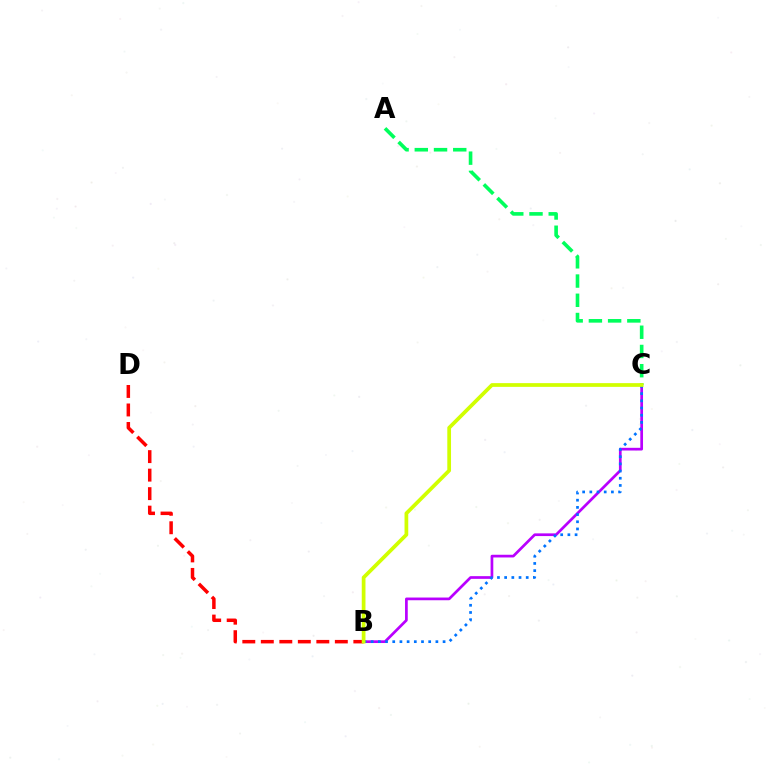{('B', 'C'): [{'color': '#b900ff', 'line_style': 'solid', 'thickness': 1.95}, {'color': '#0074ff', 'line_style': 'dotted', 'thickness': 1.95}, {'color': '#d1ff00', 'line_style': 'solid', 'thickness': 2.69}], ('B', 'D'): [{'color': '#ff0000', 'line_style': 'dashed', 'thickness': 2.51}], ('A', 'C'): [{'color': '#00ff5c', 'line_style': 'dashed', 'thickness': 2.61}]}